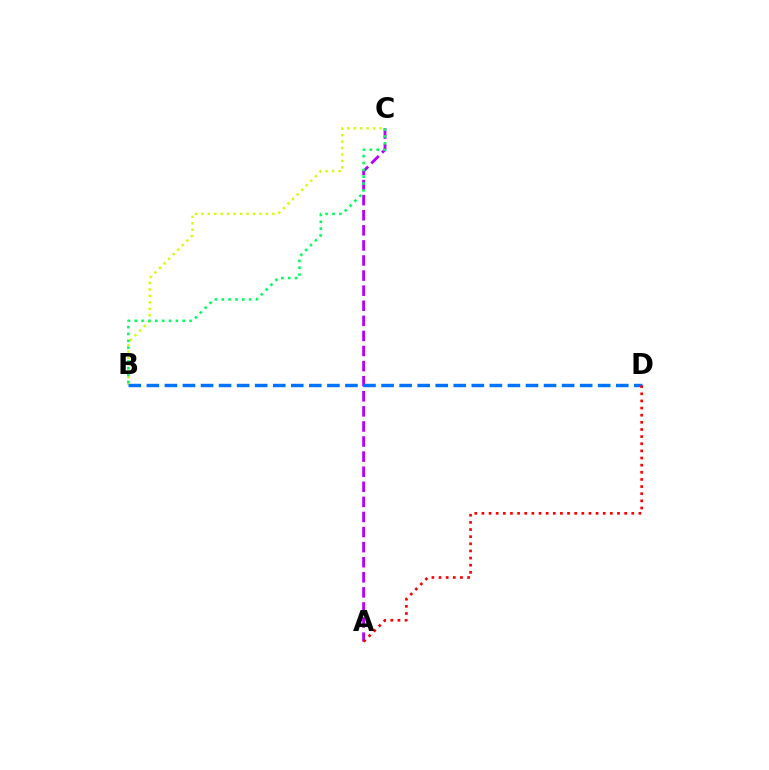{('A', 'C'): [{'color': '#b900ff', 'line_style': 'dashed', 'thickness': 2.05}], ('B', 'C'): [{'color': '#d1ff00', 'line_style': 'dotted', 'thickness': 1.75}, {'color': '#00ff5c', 'line_style': 'dotted', 'thickness': 1.86}], ('B', 'D'): [{'color': '#0074ff', 'line_style': 'dashed', 'thickness': 2.45}], ('A', 'D'): [{'color': '#ff0000', 'line_style': 'dotted', 'thickness': 1.94}]}